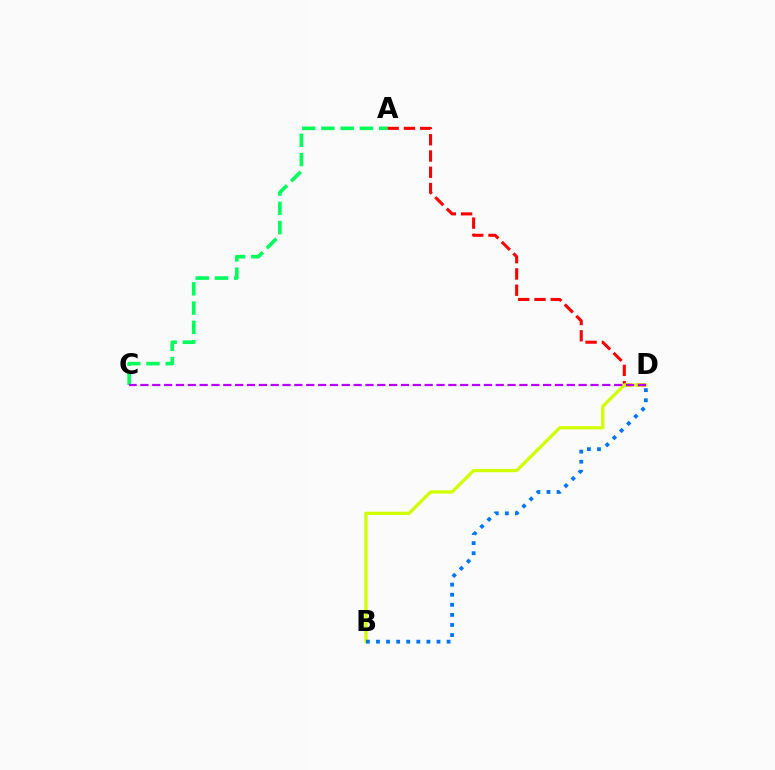{('A', 'C'): [{'color': '#00ff5c', 'line_style': 'dashed', 'thickness': 2.62}], ('A', 'D'): [{'color': '#ff0000', 'line_style': 'dashed', 'thickness': 2.21}], ('B', 'D'): [{'color': '#d1ff00', 'line_style': 'solid', 'thickness': 2.36}, {'color': '#0074ff', 'line_style': 'dotted', 'thickness': 2.74}], ('C', 'D'): [{'color': '#b900ff', 'line_style': 'dashed', 'thickness': 1.61}]}